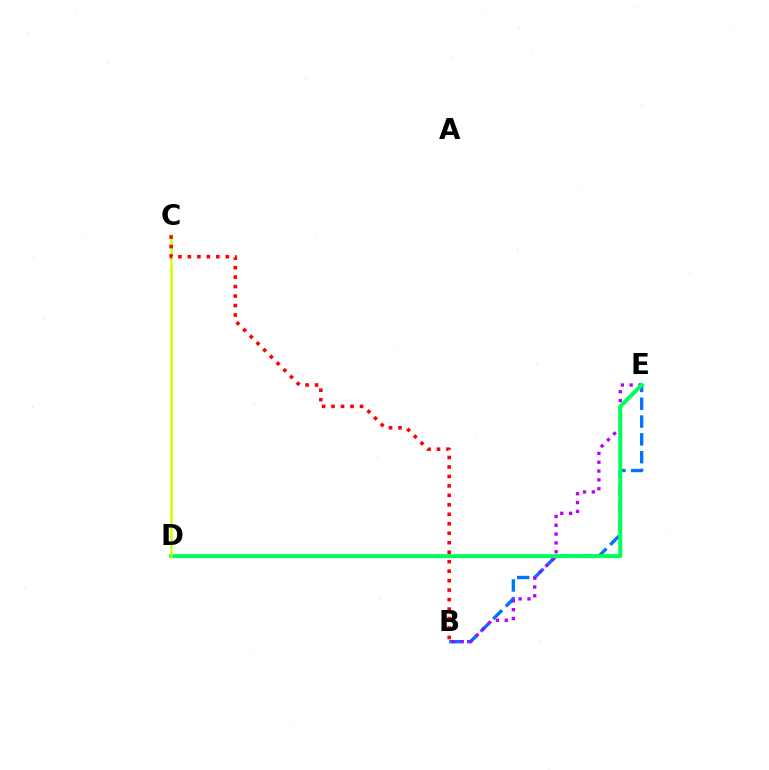{('B', 'E'): [{'color': '#0074ff', 'line_style': 'dashed', 'thickness': 2.42}, {'color': '#b900ff', 'line_style': 'dotted', 'thickness': 2.4}], ('D', 'E'): [{'color': '#00ff5c', 'line_style': 'solid', 'thickness': 2.87}], ('C', 'D'): [{'color': '#d1ff00', 'line_style': 'solid', 'thickness': 1.83}], ('B', 'C'): [{'color': '#ff0000', 'line_style': 'dotted', 'thickness': 2.57}]}